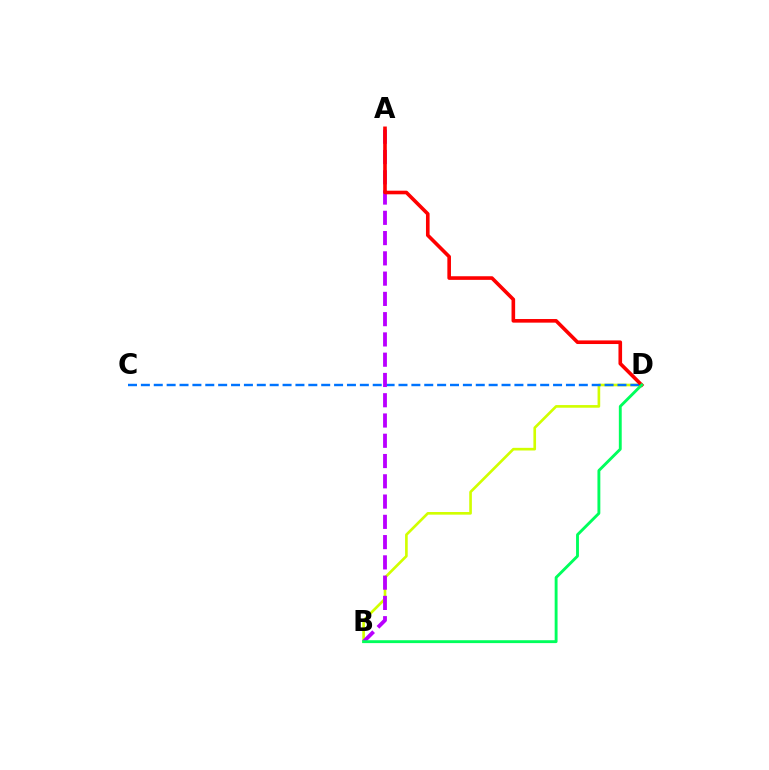{('B', 'D'): [{'color': '#d1ff00', 'line_style': 'solid', 'thickness': 1.91}, {'color': '#00ff5c', 'line_style': 'solid', 'thickness': 2.07}], ('C', 'D'): [{'color': '#0074ff', 'line_style': 'dashed', 'thickness': 1.75}], ('A', 'B'): [{'color': '#b900ff', 'line_style': 'dashed', 'thickness': 2.75}], ('A', 'D'): [{'color': '#ff0000', 'line_style': 'solid', 'thickness': 2.6}]}